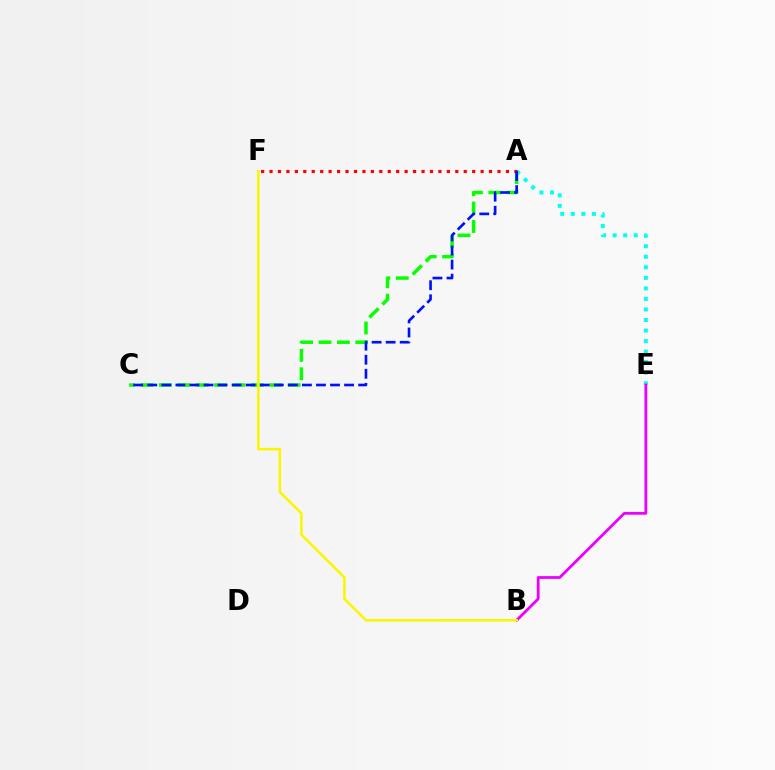{('A', 'C'): [{'color': '#08ff00', 'line_style': 'dashed', 'thickness': 2.5}, {'color': '#0010ff', 'line_style': 'dashed', 'thickness': 1.91}], ('A', 'E'): [{'color': '#00fff6', 'line_style': 'dotted', 'thickness': 2.86}], ('A', 'F'): [{'color': '#ff0000', 'line_style': 'dotted', 'thickness': 2.29}], ('B', 'E'): [{'color': '#ee00ff', 'line_style': 'solid', 'thickness': 2.01}], ('B', 'F'): [{'color': '#fcf500', 'line_style': 'solid', 'thickness': 1.83}]}